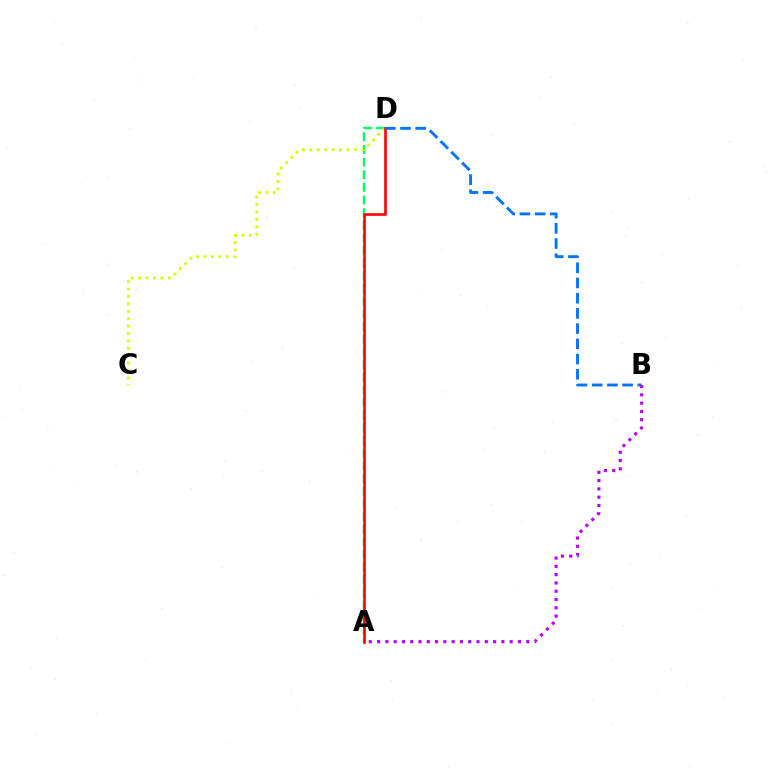{('A', 'D'): [{'color': '#00ff5c', 'line_style': 'dashed', 'thickness': 1.72}, {'color': '#ff0000', 'line_style': 'solid', 'thickness': 1.88}], ('C', 'D'): [{'color': '#d1ff00', 'line_style': 'dotted', 'thickness': 2.02}], ('B', 'D'): [{'color': '#0074ff', 'line_style': 'dashed', 'thickness': 2.07}], ('A', 'B'): [{'color': '#b900ff', 'line_style': 'dotted', 'thickness': 2.25}]}